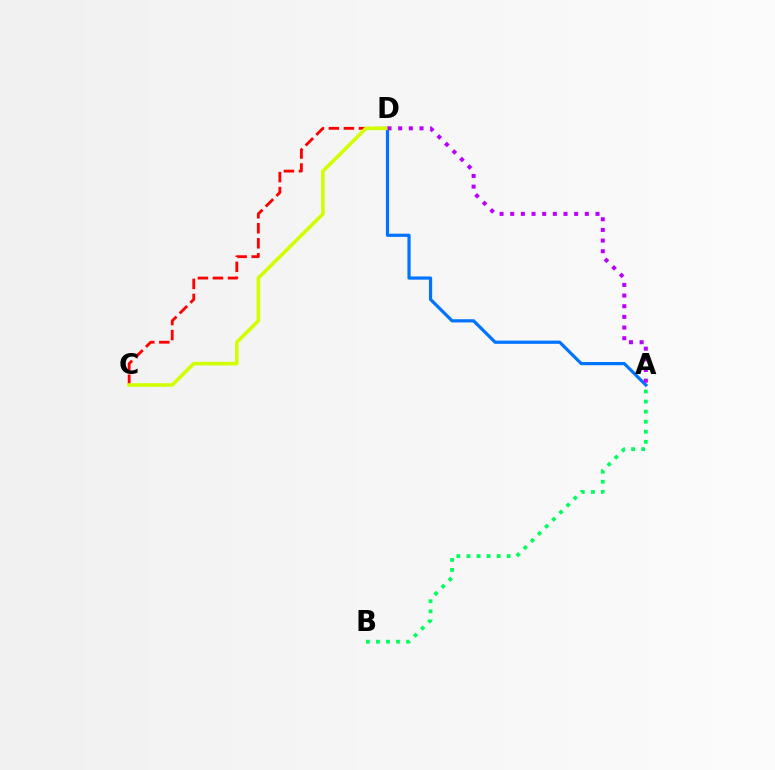{('C', 'D'): [{'color': '#ff0000', 'line_style': 'dashed', 'thickness': 2.04}, {'color': '#d1ff00', 'line_style': 'solid', 'thickness': 2.6}], ('A', 'D'): [{'color': '#0074ff', 'line_style': 'solid', 'thickness': 2.31}, {'color': '#b900ff', 'line_style': 'dotted', 'thickness': 2.9}], ('A', 'B'): [{'color': '#00ff5c', 'line_style': 'dotted', 'thickness': 2.73}]}